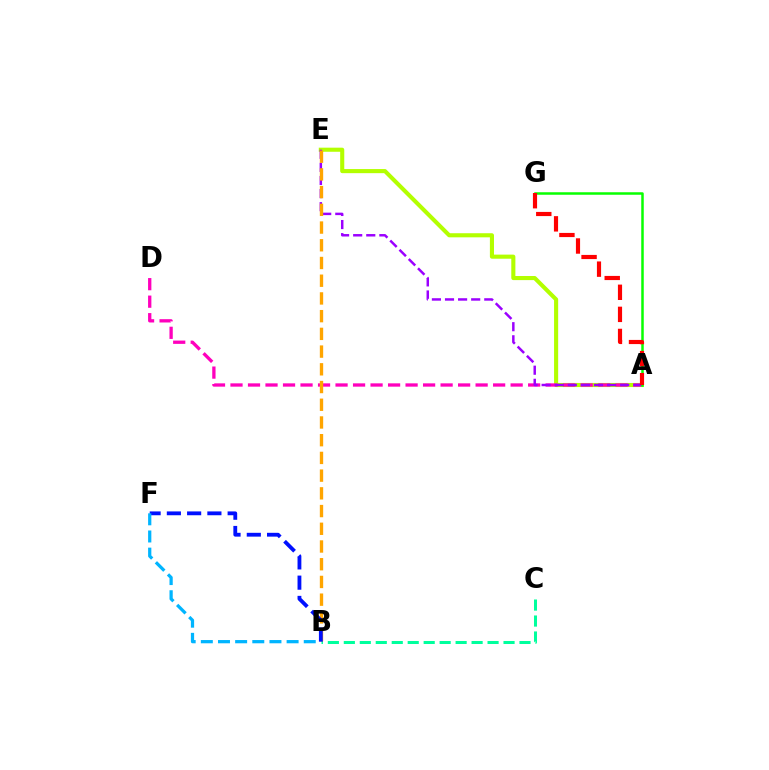{('A', 'E'): [{'color': '#b3ff00', 'line_style': 'solid', 'thickness': 2.95}, {'color': '#9b00ff', 'line_style': 'dashed', 'thickness': 1.78}], ('B', 'C'): [{'color': '#00ff9d', 'line_style': 'dashed', 'thickness': 2.17}], ('A', 'D'): [{'color': '#ff00bd', 'line_style': 'dashed', 'thickness': 2.38}], ('B', 'E'): [{'color': '#ffa500', 'line_style': 'dashed', 'thickness': 2.41}], ('A', 'G'): [{'color': '#08ff00', 'line_style': 'solid', 'thickness': 1.8}, {'color': '#ff0000', 'line_style': 'dashed', 'thickness': 3.0}], ('B', 'F'): [{'color': '#0010ff', 'line_style': 'dashed', 'thickness': 2.75}, {'color': '#00b5ff', 'line_style': 'dashed', 'thickness': 2.33}]}